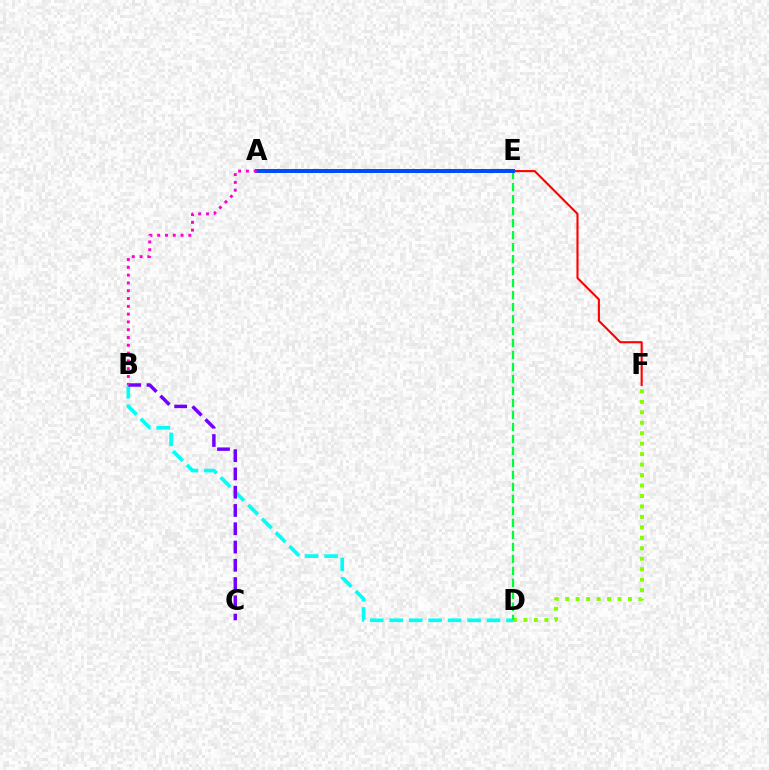{('D', 'F'): [{'color': '#84ff00', 'line_style': 'dotted', 'thickness': 2.84}], ('E', 'F'): [{'color': '#ff0000', 'line_style': 'solid', 'thickness': 1.52}], ('B', 'D'): [{'color': '#00fff6', 'line_style': 'dashed', 'thickness': 2.64}], ('D', 'E'): [{'color': '#00ff39', 'line_style': 'dashed', 'thickness': 1.63}], ('B', 'C'): [{'color': '#7200ff', 'line_style': 'dashed', 'thickness': 2.48}], ('A', 'E'): [{'color': '#ffbd00', 'line_style': 'solid', 'thickness': 2.66}, {'color': '#004bff', 'line_style': 'solid', 'thickness': 2.86}], ('A', 'B'): [{'color': '#ff00cf', 'line_style': 'dotted', 'thickness': 2.12}]}